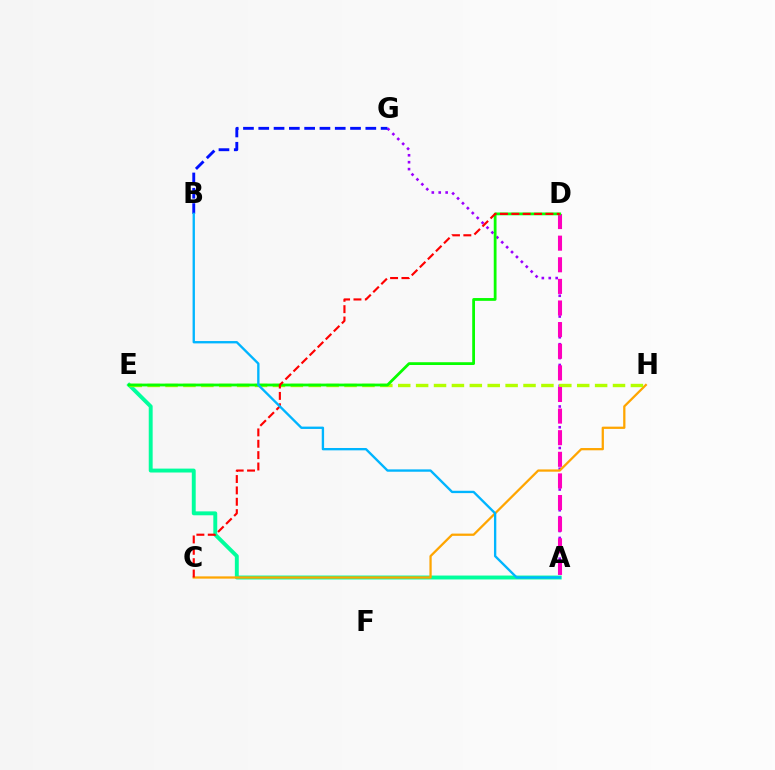{('A', 'E'): [{'color': '#00ff9d', 'line_style': 'solid', 'thickness': 2.81}], ('A', 'G'): [{'color': '#9b00ff', 'line_style': 'dotted', 'thickness': 1.88}], ('B', 'G'): [{'color': '#0010ff', 'line_style': 'dashed', 'thickness': 2.08}], ('C', 'H'): [{'color': '#ffa500', 'line_style': 'solid', 'thickness': 1.63}], ('E', 'H'): [{'color': '#b3ff00', 'line_style': 'dashed', 'thickness': 2.43}], ('A', 'D'): [{'color': '#ff00bd', 'line_style': 'dashed', 'thickness': 2.94}], ('D', 'E'): [{'color': '#08ff00', 'line_style': 'solid', 'thickness': 2.01}], ('C', 'D'): [{'color': '#ff0000', 'line_style': 'dashed', 'thickness': 1.54}], ('A', 'B'): [{'color': '#00b5ff', 'line_style': 'solid', 'thickness': 1.69}]}